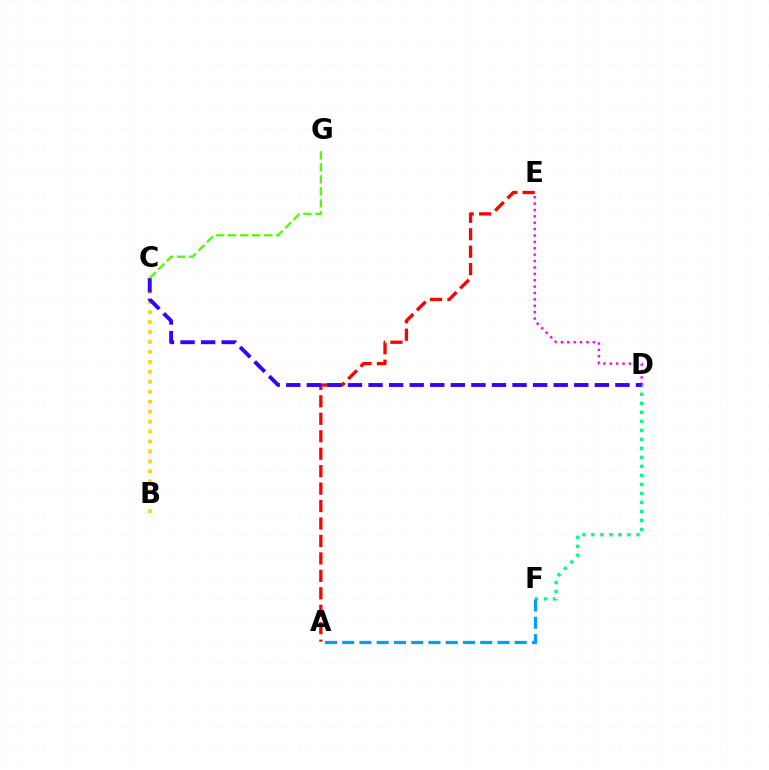{('D', 'E'): [{'color': '#ff00ed', 'line_style': 'dotted', 'thickness': 1.74}], ('D', 'F'): [{'color': '#00ff86', 'line_style': 'dotted', 'thickness': 2.45}], ('A', 'F'): [{'color': '#009eff', 'line_style': 'dashed', 'thickness': 2.34}], ('B', 'C'): [{'color': '#ffd500', 'line_style': 'dotted', 'thickness': 2.7}], ('A', 'E'): [{'color': '#ff0000', 'line_style': 'dashed', 'thickness': 2.37}], ('C', 'D'): [{'color': '#3700ff', 'line_style': 'dashed', 'thickness': 2.79}], ('C', 'G'): [{'color': '#4fff00', 'line_style': 'dashed', 'thickness': 1.63}]}